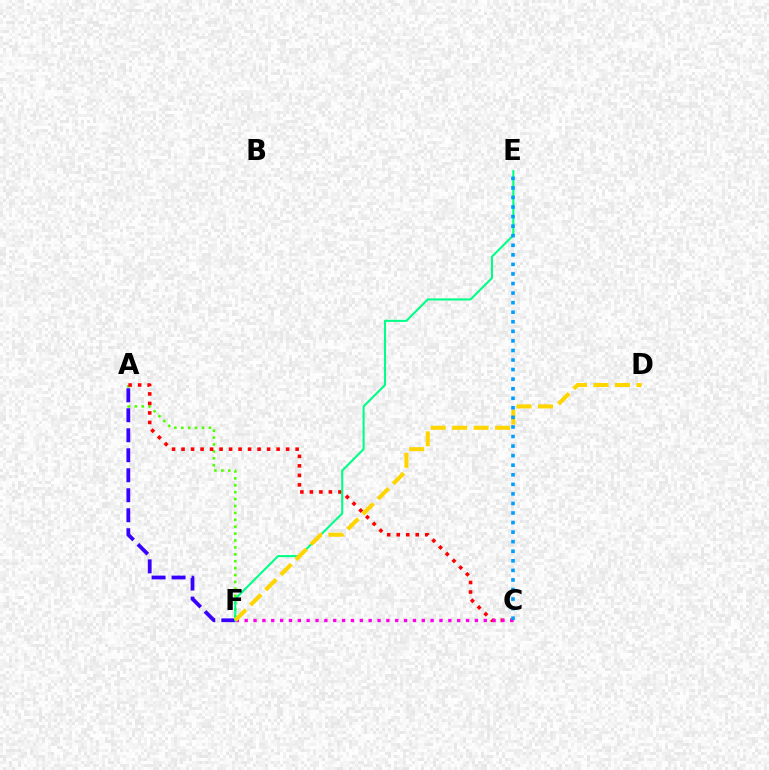{('A', 'F'): [{'color': '#4fff00', 'line_style': 'dotted', 'thickness': 1.88}, {'color': '#3700ff', 'line_style': 'dashed', 'thickness': 2.72}], ('A', 'C'): [{'color': '#ff0000', 'line_style': 'dotted', 'thickness': 2.58}], ('C', 'F'): [{'color': '#ff00ed', 'line_style': 'dotted', 'thickness': 2.41}], ('E', 'F'): [{'color': '#00ff86', 'line_style': 'solid', 'thickness': 1.5}], ('D', 'F'): [{'color': '#ffd500', 'line_style': 'dashed', 'thickness': 2.91}], ('C', 'E'): [{'color': '#009eff', 'line_style': 'dotted', 'thickness': 2.6}]}